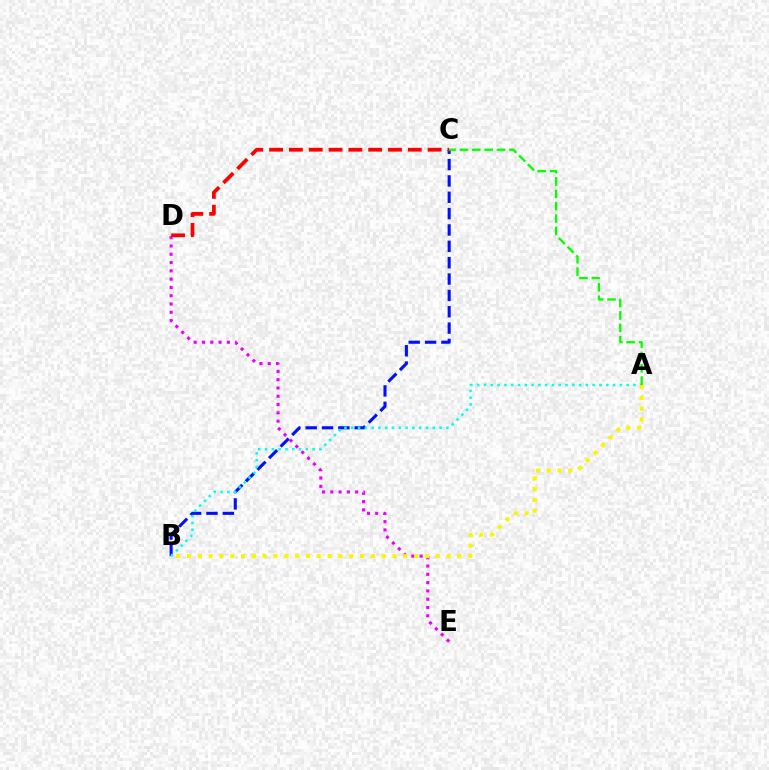{('D', 'E'): [{'color': '#ee00ff', 'line_style': 'dotted', 'thickness': 2.25}], ('B', 'C'): [{'color': '#0010ff', 'line_style': 'dashed', 'thickness': 2.22}], ('C', 'D'): [{'color': '#ff0000', 'line_style': 'dashed', 'thickness': 2.69}], ('A', 'B'): [{'color': '#00fff6', 'line_style': 'dotted', 'thickness': 1.85}, {'color': '#fcf500', 'line_style': 'dotted', 'thickness': 2.94}], ('A', 'C'): [{'color': '#08ff00', 'line_style': 'dashed', 'thickness': 1.68}]}